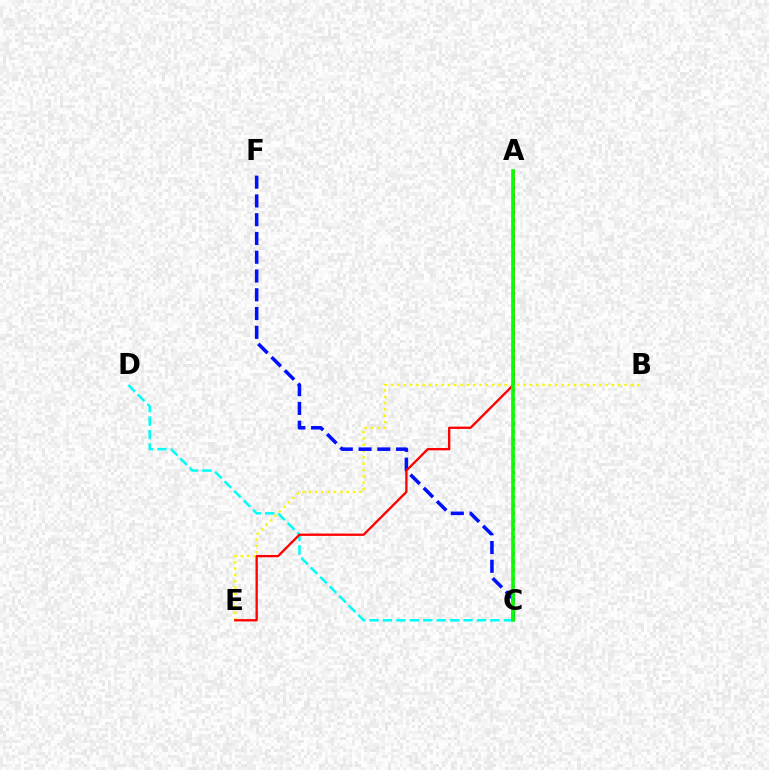{('B', 'E'): [{'color': '#fcf500', 'line_style': 'dotted', 'thickness': 1.71}], ('C', 'D'): [{'color': '#00fff6', 'line_style': 'dashed', 'thickness': 1.82}], ('C', 'F'): [{'color': '#0010ff', 'line_style': 'dashed', 'thickness': 2.55}], ('A', 'C'): [{'color': '#ee00ff', 'line_style': 'dotted', 'thickness': 2.21}, {'color': '#08ff00', 'line_style': 'solid', 'thickness': 2.63}], ('A', 'E'): [{'color': '#ff0000', 'line_style': 'solid', 'thickness': 1.67}]}